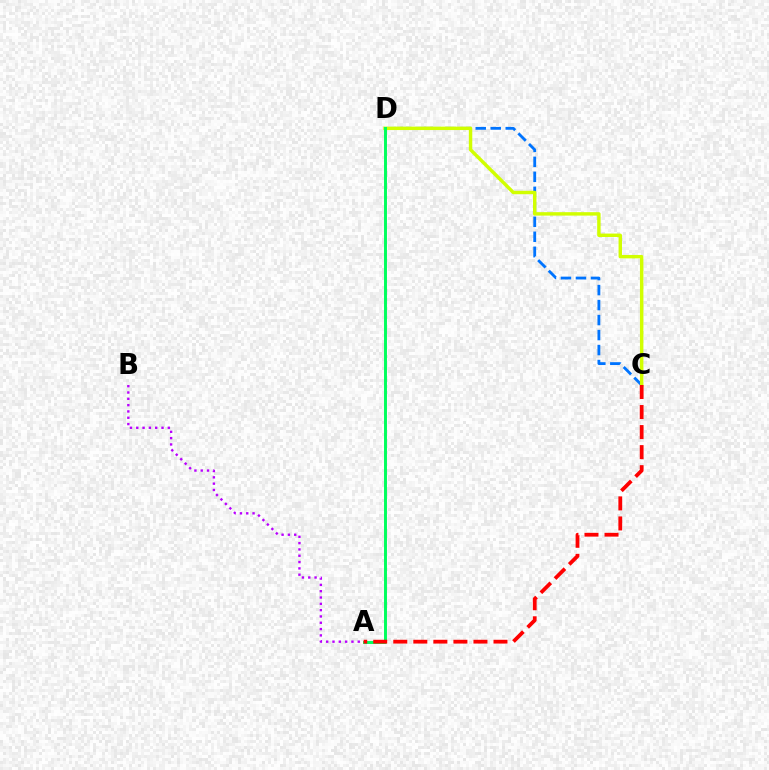{('C', 'D'): [{'color': '#0074ff', 'line_style': 'dashed', 'thickness': 2.04}, {'color': '#d1ff00', 'line_style': 'solid', 'thickness': 2.47}], ('A', 'B'): [{'color': '#b900ff', 'line_style': 'dotted', 'thickness': 1.72}], ('A', 'D'): [{'color': '#00ff5c', 'line_style': 'solid', 'thickness': 2.12}], ('A', 'C'): [{'color': '#ff0000', 'line_style': 'dashed', 'thickness': 2.72}]}